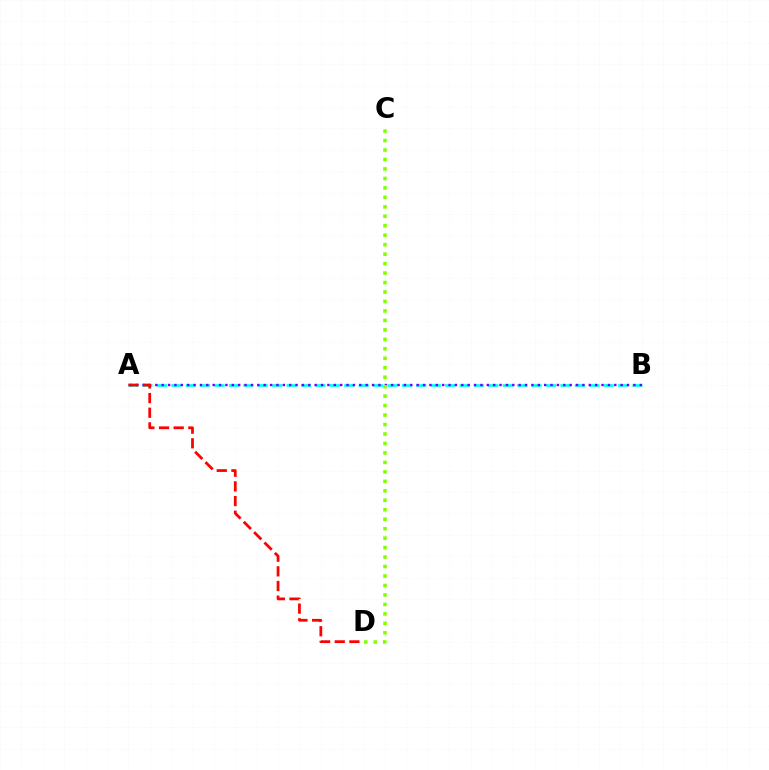{('A', 'B'): [{'color': '#00fff6', 'line_style': 'dashed', 'thickness': 1.96}, {'color': '#7200ff', 'line_style': 'dotted', 'thickness': 1.73}], ('C', 'D'): [{'color': '#84ff00', 'line_style': 'dotted', 'thickness': 2.57}], ('A', 'D'): [{'color': '#ff0000', 'line_style': 'dashed', 'thickness': 1.99}]}